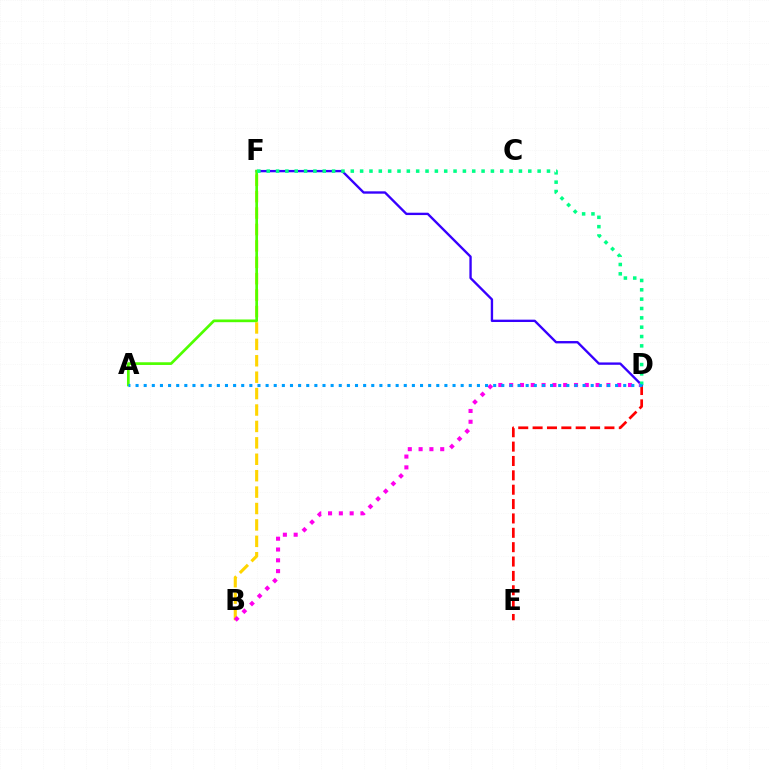{('B', 'F'): [{'color': '#ffd500', 'line_style': 'dashed', 'thickness': 2.23}], ('D', 'E'): [{'color': '#ff0000', 'line_style': 'dashed', 'thickness': 1.95}], ('D', 'F'): [{'color': '#3700ff', 'line_style': 'solid', 'thickness': 1.7}, {'color': '#00ff86', 'line_style': 'dotted', 'thickness': 2.54}], ('A', 'F'): [{'color': '#4fff00', 'line_style': 'solid', 'thickness': 1.95}], ('B', 'D'): [{'color': '#ff00ed', 'line_style': 'dotted', 'thickness': 2.94}], ('A', 'D'): [{'color': '#009eff', 'line_style': 'dotted', 'thickness': 2.21}]}